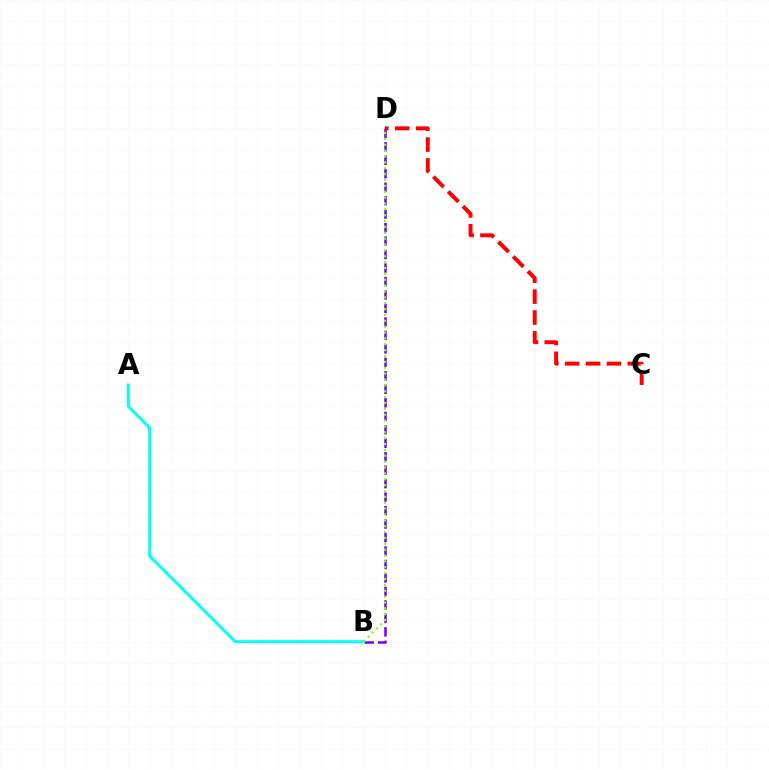{('B', 'D'): [{'color': '#7200ff', 'line_style': 'dashed', 'thickness': 1.83}, {'color': '#84ff00', 'line_style': 'dotted', 'thickness': 1.59}], ('A', 'B'): [{'color': '#00fff6', 'line_style': 'solid', 'thickness': 2.13}], ('C', 'D'): [{'color': '#ff0000', 'line_style': 'dashed', 'thickness': 2.84}]}